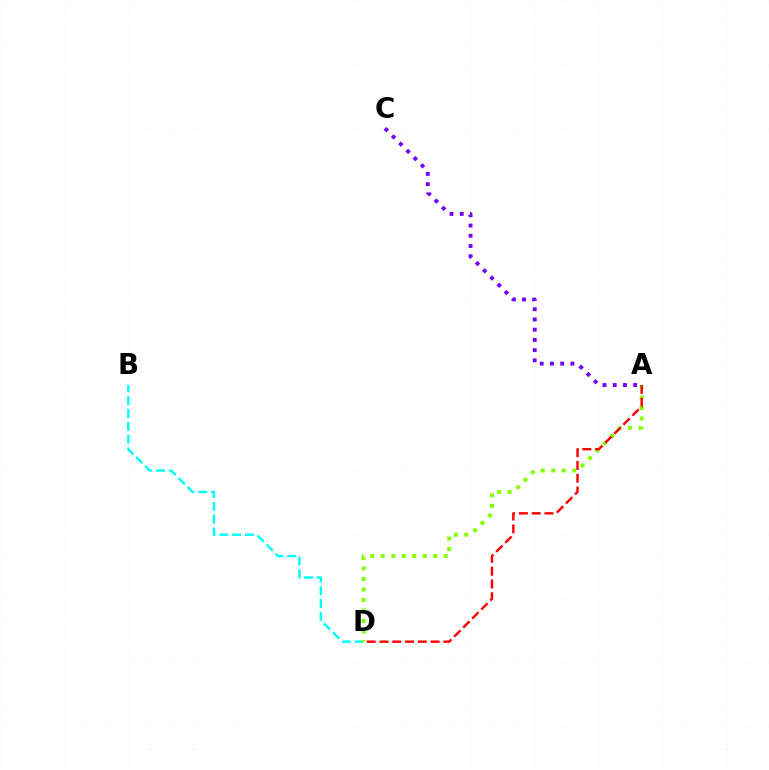{('B', 'D'): [{'color': '#00fff6', 'line_style': 'dashed', 'thickness': 1.74}], ('A', 'D'): [{'color': '#84ff00', 'line_style': 'dotted', 'thickness': 2.85}, {'color': '#ff0000', 'line_style': 'dashed', 'thickness': 1.74}], ('A', 'C'): [{'color': '#7200ff', 'line_style': 'dotted', 'thickness': 2.78}]}